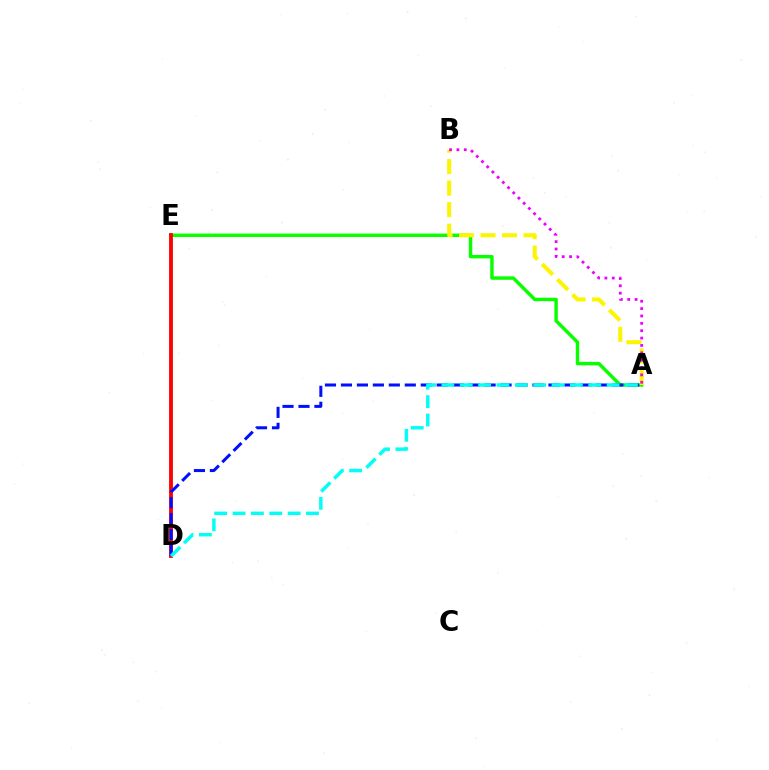{('A', 'E'): [{'color': '#08ff00', 'line_style': 'solid', 'thickness': 2.47}], ('D', 'E'): [{'color': '#ff0000', 'line_style': 'solid', 'thickness': 2.75}], ('A', 'D'): [{'color': '#0010ff', 'line_style': 'dashed', 'thickness': 2.17}, {'color': '#00fff6', 'line_style': 'dashed', 'thickness': 2.49}], ('A', 'B'): [{'color': '#fcf500', 'line_style': 'dashed', 'thickness': 2.92}, {'color': '#ee00ff', 'line_style': 'dotted', 'thickness': 2.0}]}